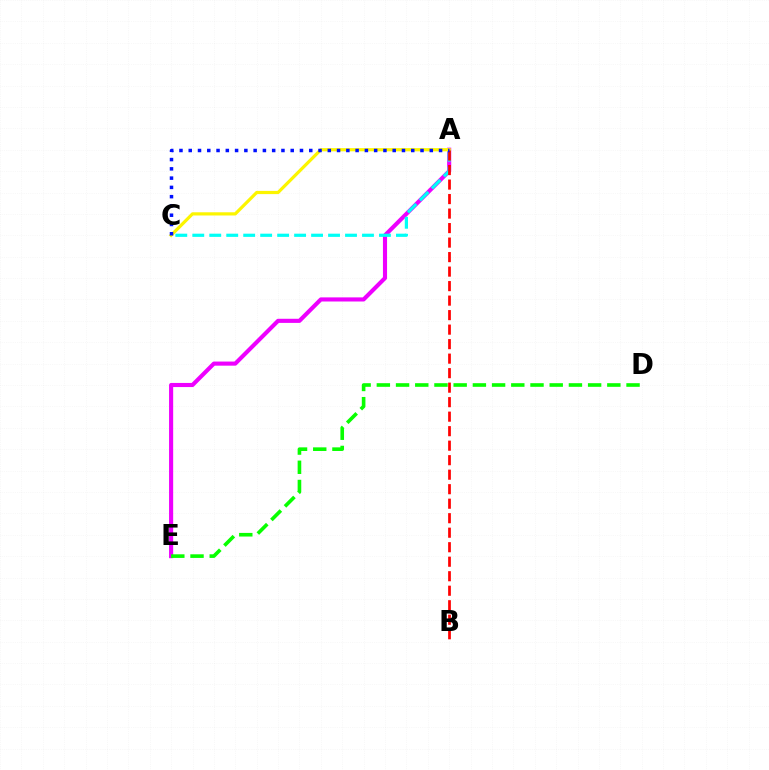{('A', 'E'): [{'color': '#ee00ff', 'line_style': 'solid', 'thickness': 2.96}], ('A', 'C'): [{'color': '#00fff6', 'line_style': 'dashed', 'thickness': 2.31}, {'color': '#fcf500', 'line_style': 'solid', 'thickness': 2.31}, {'color': '#0010ff', 'line_style': 'dotted', 'thickness': 2.52}], ('A', 'B'): [{'color': '#ff0000', 'line_style': 'dashed', 'thickness': 1.97}], ('D', 'E'): [{'color': '#08ff00', 'line_style': 'dashed', 'thickness': 2.61}]}